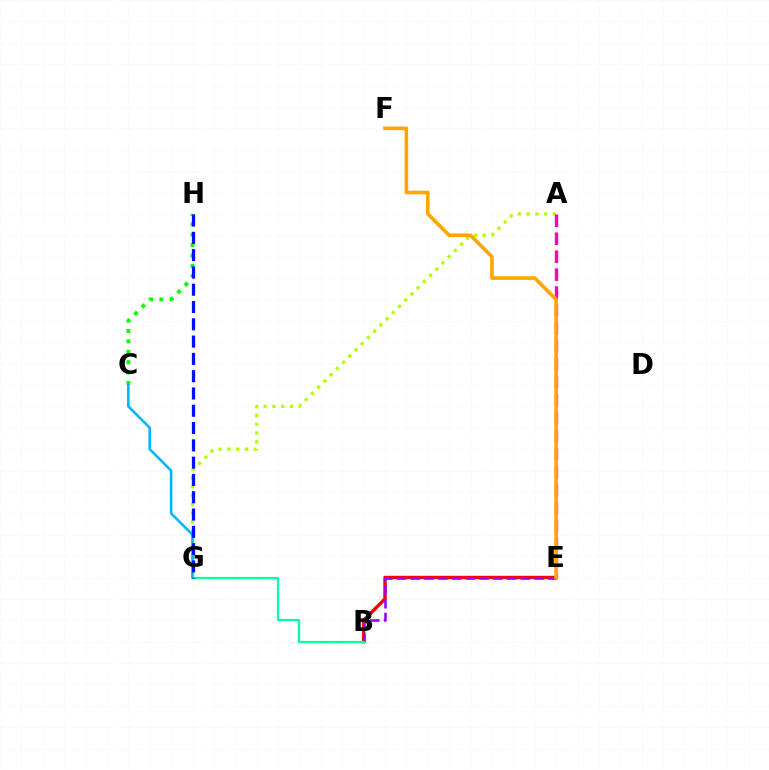{('C', 'H'): [{'color': '#08ff00', 'line_style': 'dotted', 'thickness': 2.83}], ('A', 'G'): [{'color': '#b3ff00', 'line_style': 'dotted', 'thickness': 2.39}], ('B', 'E'): [{'color': '#ff0000', 'line_style': 'solid', 'thickness': 2.47}, {'color': '#9b00ff', 'line_style': 'dashed', 'thickness': 1.87}], ('A', 'E'): [{'color': '#ff00bd', 'line_style': 'dashed', 'thickness': 2.44}], ('C', 'G'): [{'color': '#00b5ff', 'line_style': 'solid', 'thickness': 1.86}], ('E', 'F'): [{'color': '#ffa500', 'line_style': 'solid', 'thickness': 2.6}], ('B', 'G'): [{'color': '#00ff9d', 'line_style': 'solid', 'thickness': 1.59}], ('G', 'H'): [{'color': '#0010ff', 'line_style': 'dashed', 'thickness': 2.35}]}